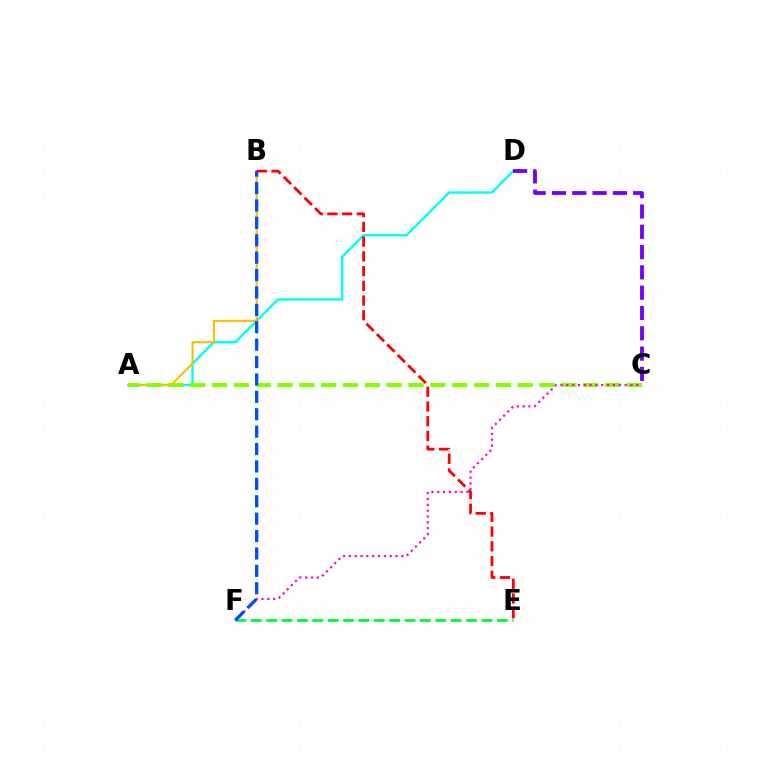{('A', 'D'): [{'color': '#00fff6', 'line_style': 'solid', 'thickness': 1.72}], ('A', 'B'): [{'color': '#ffbd00', 'line_style': 'solid', 'thickness': 1.52}], ('B', 'E'): [{'color': '#ff0000', 'line_style': 'dashed', 'thickness': 2.0}], ('E', 'F'): [{'color': '#00ff39', 'line_style': 'dashed', 'thickness': 2.09}], ('A', 'C'): [{'color': '#84ff00', 'line_style': 'dashed', 'thickness': 2.97}], ('C', 'F'): [{'color': '#ff00cf', 'line_style': 'dotted', 'thickness': 1.59}], ('B', 'F'): [{'color': '#004bff', 'line_style': 'dashed', 'thickness': 2.36}], ('C', 'D'): [{'color': '#7200ff', 'line_style': 'dashed', 'thickness': 2.76}]}